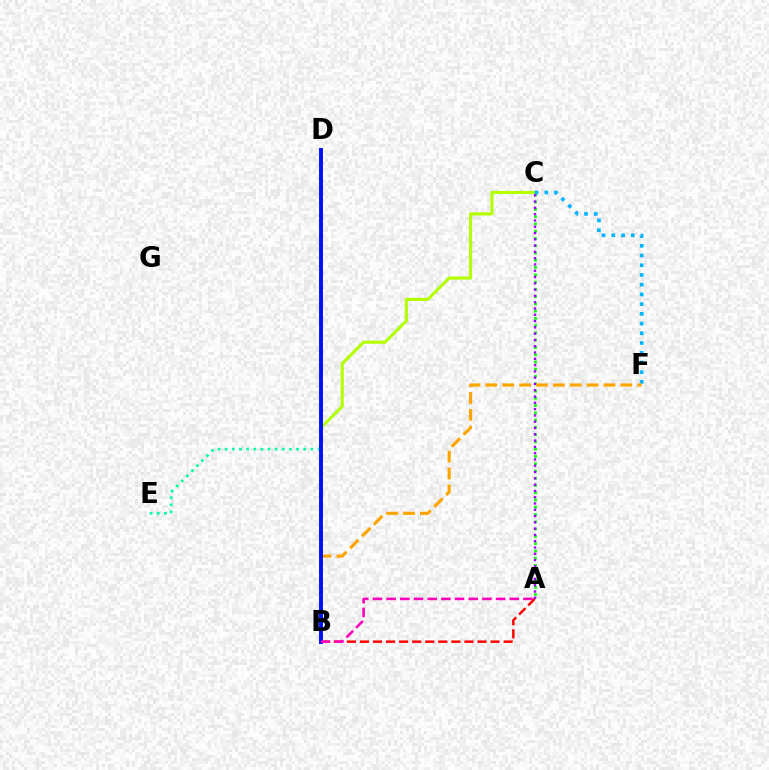{('A', 'C'): [{'color': '#08ff00', 'line_style': 'dotted', 'thickness': 1.97}, {'color': '#9b00ff', 'line_style': 'dotted', 'thickness': 1.71}], ('D', 'E'): [{'color': '#00ff9d', 'line_style': 'dotted', 'thickness': 1.94}], ('B', 'C'): [{'color': '#b3ff00', 'line_style': 'solid', 'thickness': 2.23}], ('C', 'F'): [{'color': '#00b5ff', 'line_style': 'dotted', 'thickness': 2.64}], ('A', 'B'): [{'color': '#ff0000', 'line_style': 'dashed', 'thickness': 1.77}, {'color': '#ff00bd', 'line_style': 'dashed', 'thickness': 1.86}], ('B', 'F'): [{'color': '#ffa500', 'line_style': 'dashed', 'thickness': 2.29}], ('B', 'D'): [{'color': '#0010ff', 'line_style': 'solid', 'thickness': 2.8}]}